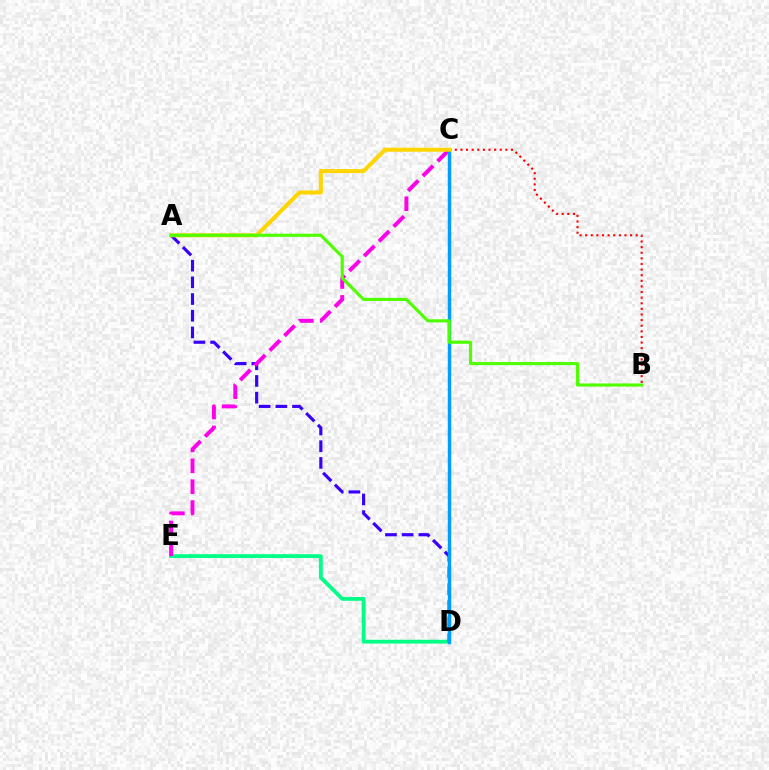{('D', 'E'): [{'color': '#00ff86', 'line_style': 'solid', 'thickness': 2.75}], ('A', 'D'): [{'color': '#3700ff', 'line_style': 'dashed', 'thickness': 2.27}], ('B', 'C'): [{'color': '#ff0000', 'line_style': 'dotted', 'thickness': 1.52}], ('C', 'E'): [{'color': '#ff00ed', 'line_style': 'dashed', 'thickness': 2.84}], ('C', 'D'): [{'color': '#009eff', 'line_style': 'solid', 'thickness': 2.48}], ('A', 'C'): [{'color': '#ffd500', 'line_style': 'solid', 'thickness': 2.9}], ('A', 'B'): [{'color': '#4fff00', 'line_style': 'solid', 'thickness': 2.25}]}